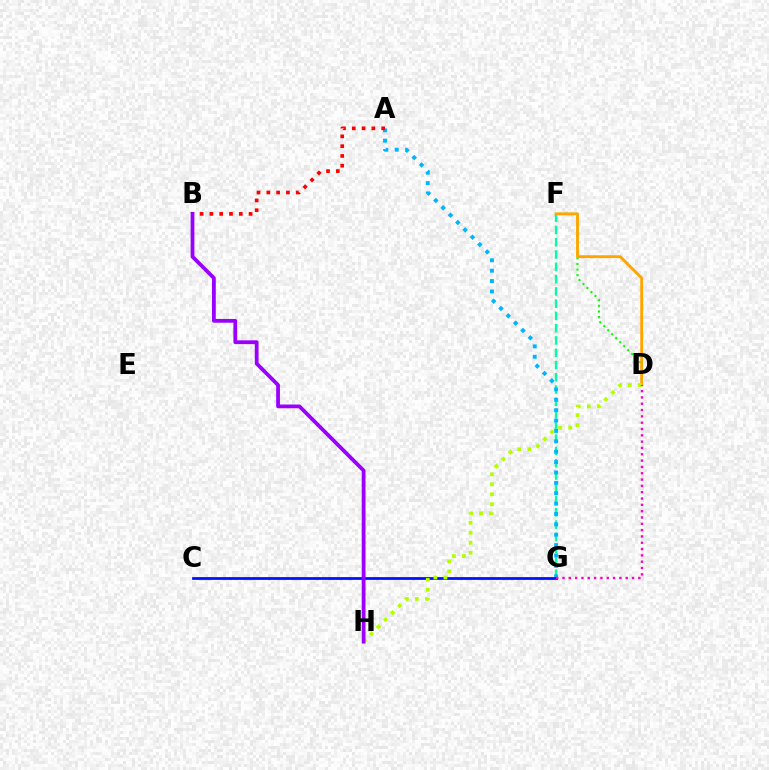{('F', 'G'): [{'color': '#00ff9d', 'line_style': 'dashed', 'thickness': 1.67}], ('D', 'F'): [{'color': '#08ff00', 'line_style': 'dotted', 'thickness': 1.53}, {'color': '#ffa500', 'line_style': 'solid', 'thickness': 2.06}], ('A', 'G'): [{'color': '#00b5ff', 'line_style': 'dotted', 'thickness': 2.82}], ('C', 'G'): [{'color': '#0010ff', 'line_style': 'solid', 'thickness': 1.99}], ('D', 'H'): [{'color': '#b3ff00', 'line_style': 'dotted', 'thickness': 2.71}], ('A', 'B'): [{'color': '#ff0000', 'line_style': 'dotted', 'thickness': 2.66}], ('B', 'H'): [{'color': '#9b00ff', 'line_style': 'solid', 'thickness': 2.73}], ('D', 'G'): [{'color': '#ff00bd', 'line_style': 'dotted', 'thickness': 1.72}]}